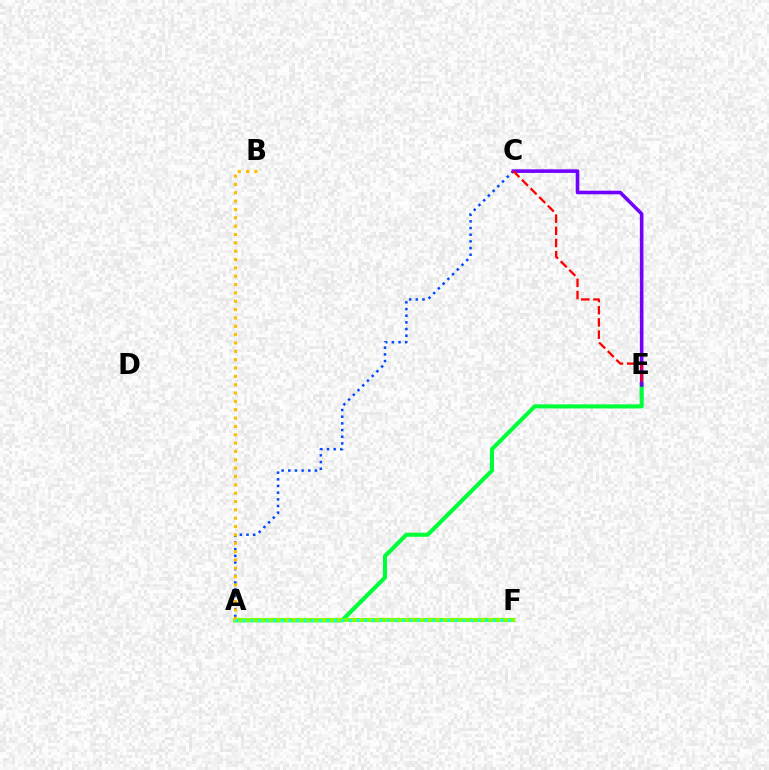{('A', 'F'): [{'color': '#ff00cf', 'line_style': 'dotted', 'thickness': 2.87}, {'color': '#84ff00', 'line_style': 'solid', 'thickness': 2.97}, {'color': '#00fff6', 'line_style': 'dotted', 'thickness': 2.06}], ('A', 'E'): [{'color': '#00ff39', 'line_style': 'solid', 'thickness': 2.95}], ('A', 'C'): [{'color': '#004bff', 'line_style': 'dotted', 'thickness': 1.81}], ('C', 'E'): [{'color': '#7200ff', 'line_style': 'solid', 'thickness': 2.58}, {'color': '#ff0000', 'line_style': 'dashed', 'thickness': 1.66}], ('A', 'B'): [{'color': '#ffbd00', 'line_style': 'dotted', 'thickness': 2.27}]}